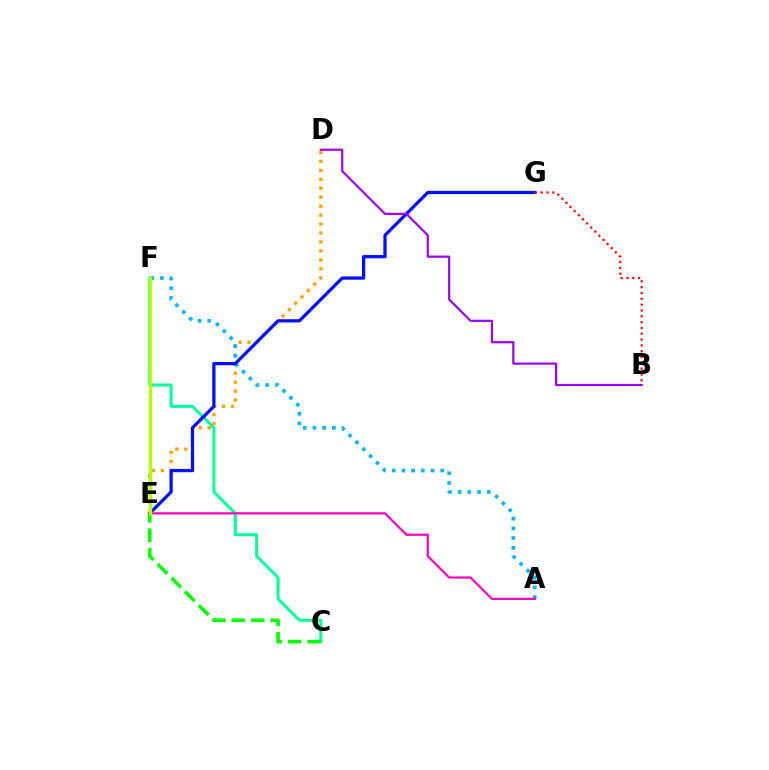{('D', 'E'): [{'color': '#ffa500', 'line_style': 'dotted', 'thickness': 2.43}], ('A', 'F'): [{'color': '#00b5ff', 'line_style': 'dotted', 'thickness': 2.64}], ('C', 'F'): [{'color': '#00ff9d', 'line_style': 'solid', 'thickness': 2.17}], ('E', 'G'): [{'color': '#0010ff', 'line_style': 'solid', 'thickness': 2.34}], ('C', 'E'): [{'color': '#08ff00', 'line_style': 'dashed', 'thickness': 2.64}], ('B', 'G'): [{'color': '#ff0000', 'line_style': 'dotted', 'thickness': 1.58}], ('A', 'E'): [{'color': '#ff00bd', 'line_style': 'solid', 'thickness': 1.58}], ('E', 'F'): [{'color': '#b3ff00', 'line_style': 'solid', 'thickness': 2.47}], ('B', 'D'): [{'color': '#9b00ff', 'line_style': 'solid', 'thickness': 1.57}]}